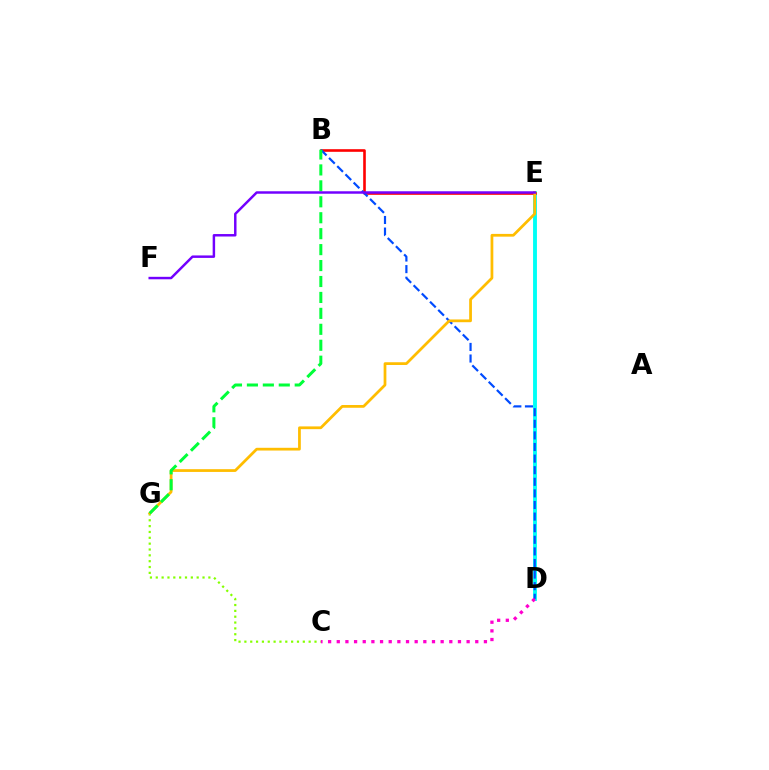{('C', 'G'): [{'color': '#84ff00', 'line_style': 'dotted', 'thickness': 1.59}], ('D', 'E'): [{'color': '#00fff6', 'line_style': 'solid', 'thickness': 2.78}], ('B', 'E'): [{'color': '#ff0000', 'line_style': 'solid', 'thickness': 1.88}], ('B', 'D'): [{'color': '#004bff', 'line_style': 'dashed', 'thickness': 1.58}], ('E', 'G'): [{'color': '#ffbd00', 'line_style': 'solid', 'thickness': 1.98}], ('C', 'D'): [{'color': '#ff00cf', 'line_style': 'dotted', 'thickness': 2.35}], ('B', 'G'): [{'color': '#00ff39', 'line_style': 'dashed', 'thickness': 2.17}], ('E', 'F'): [{'color': '#7200ff', 'line_style': 'solid', 'thickness': 1.78}]}